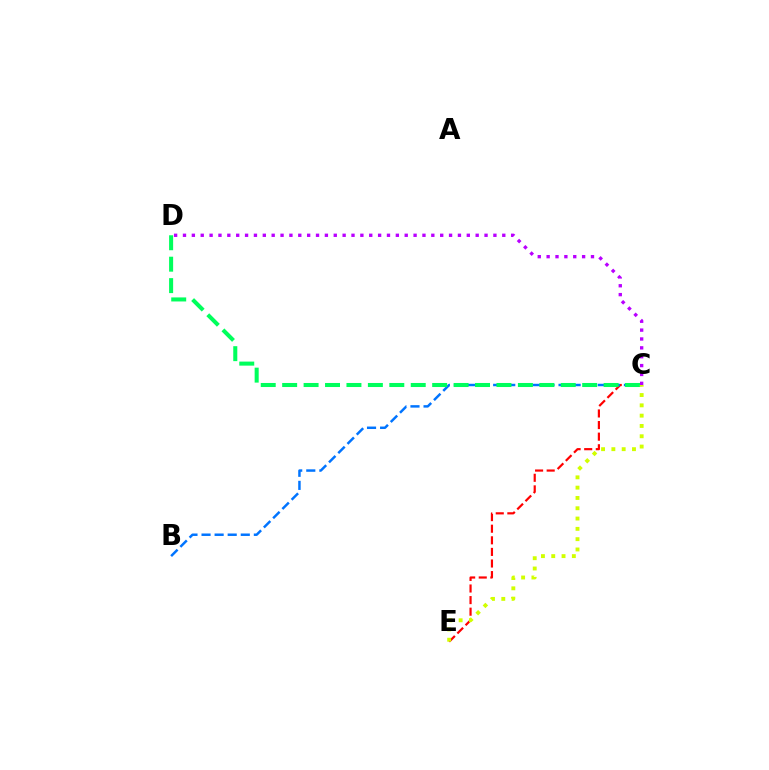{('C', 'E'): [{'color': '#ff0000', 'line_style': 'dashed', 'thickness': 1.58}, {'color': '#d1ff00', 'line_style': 'dotted', 'thickness': 2.8}], ('B', 'C'): [{'color': '#0074ff', 'line_style': 'dashed', 'thickness': 1.78}], ('C', 'D'): [{'color': '#00ff5c', 'line_style': 'dashed', 'thickness': 2.91}, {'color': '#b900ff', 'line_style': 'dotted', 'thickness': 2.41}]}